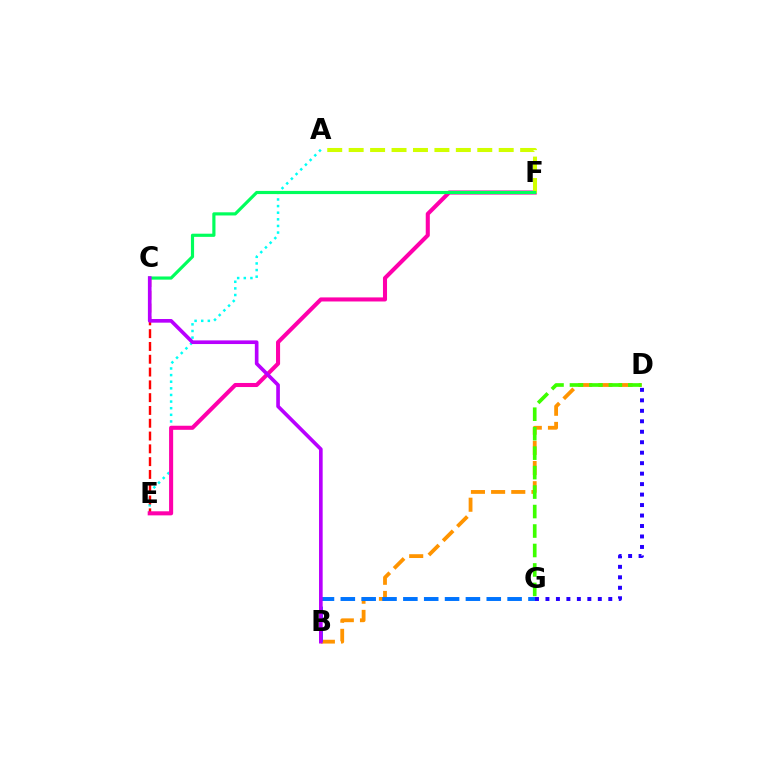{('B', 'D'): [{'color': '#ff9400', 'line_style': 'dashed', 'thickness': 2.74}], ('A', 'E'): [{'color': '#00fff6', 'line_style': 'dotted', 'thickness': 1.8}], ('B', 'G'): [{'color': '#0074ff', 'line_style': 'dashed', 'thickness': 2.83}], ('C', 'E'): [{'color': '#ff0000', 'line_style': 'dashed', 'thickness': 1.74}], ('D', 'G'): [{'color': '#2500ff', 'line_style': 'dotted', 'thickness': 2.85}, {'color': '#3dff00', 'line_style': 'dashed', 'thickness': 2.64}], ('E', 'F'): [{'color': '#ff00ac', 'line_style': 'solid', 'thickness': 2.93}], ('A', 'F'): [{'color': '#d1ff00', 'line_style': 'dashed', 'thickness': 2.91}], ('C', 'F'): [{'color': '#00ff5c', 'line_style': 'solid', 'thickness': 2.28}], ('B', 'C'): [{'color': '#b900ff', 'line_style': 'solid', 'thickness': 2.63}]}